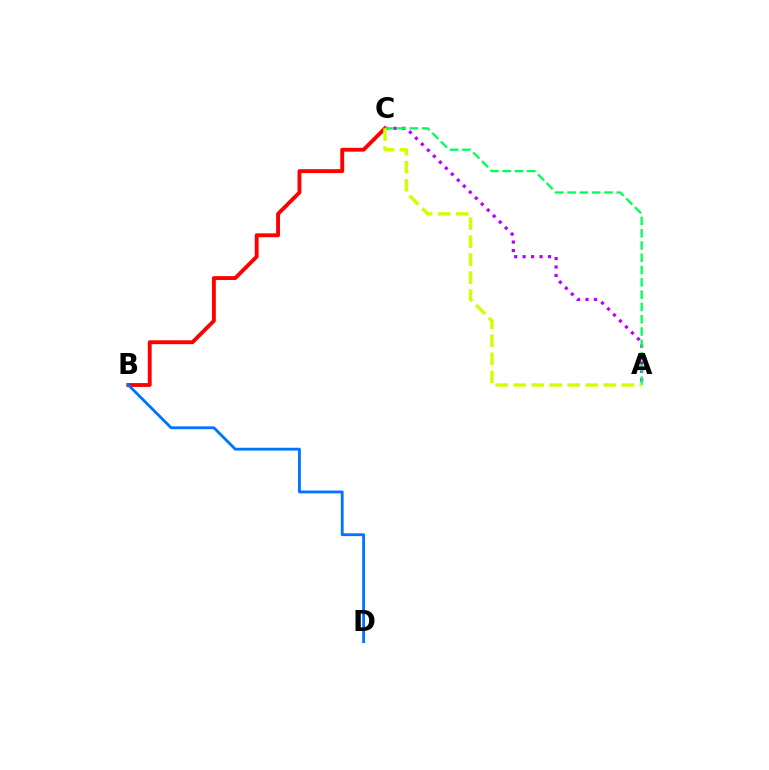{('B', 'C'): [{'color': '#ff0000', 'line_style': 'solid', 'thickness': 2.79}], ('A', 'C'): [{'color': '#b900ff', 'line_style': 'dotted', 'thickness': 2.3}, {'color': '#00ff5c', 'line_style': 'dashed', 'thickness': 1.67}, {'color': '#d1ff00', 'line_style': 'dashed', 'thickness': 2.45}], ('B', 'D'): [{'color': '#0074ff', 'line_style': 'solid', 'thickness': 2.03}]}